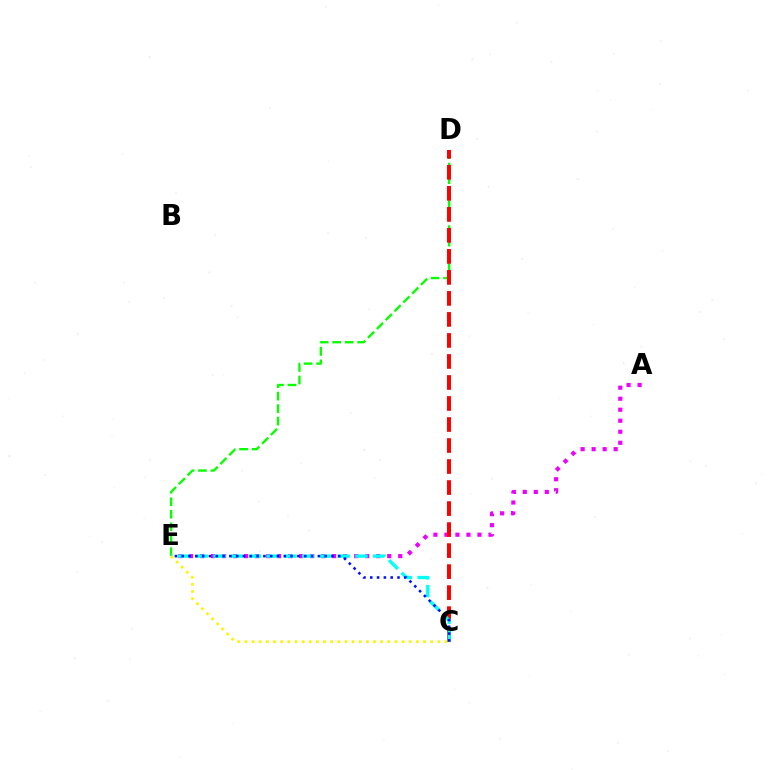{('D', 'E'): [{'color': '#08ff00', 'line_style': 'dashed', 'thickness': 1.7}], ('A', 'E'): [{'color': '#ee00ff', 'line_style': 'dotted', 'thickness': 2.99}], ('C', 'D'): [{'color': '#ff0000', 'line_style': 'dashed', 'thickness': 2.86}], ('C', 'E'): [{'color': '#00fff6', 'line_style': 'dashed', 'thickness': 2.41}, {'color': '#0010ff', 'line_style': 'dotted', 'thickness': 1.85}, {'color': '#fcf500', 'line_style': 'dotted', 'thickness': 1.94}]}